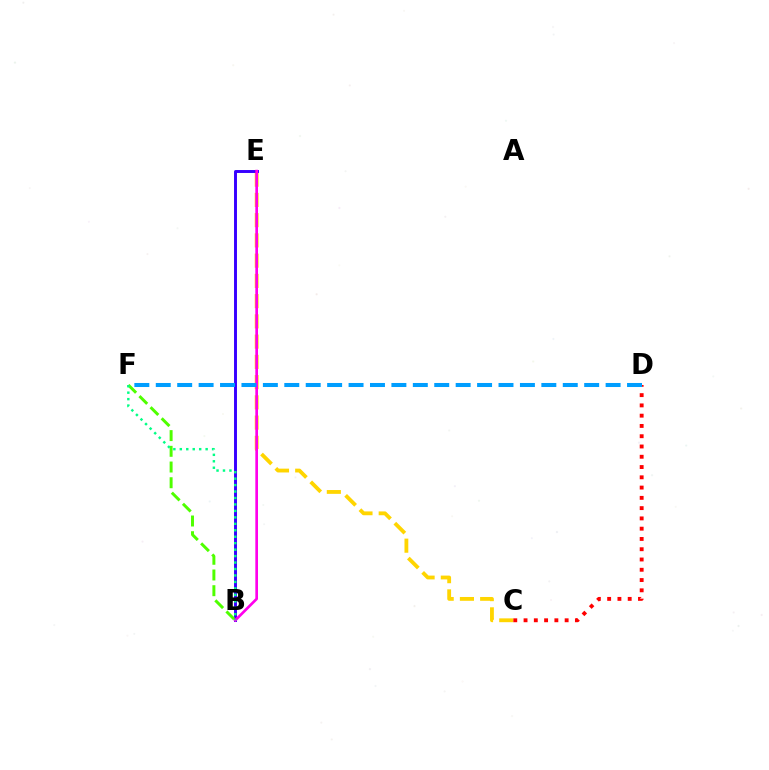{('C', 'E'): [{'color': '#ffd500', 'line_style': 'dashed', 'thickness': 2.75}], ('B', 'E'): [{'color': '#3700ff', 'line_style': 'solid', 'thickness': 2.11}, {'color': '#ff00ed', 'line_style': 'solid', 'thickness': 1.93}], ('C', 'D'): [{'color': '#ff0000', 'line_style': 'dotted', 'thickness': 2.79}], ('B', 'F'): [{'color': '#4fff00', 'line_style': 'dashed', 'thickness': 2.13}, {'color': '#00ff86', 'line_style': 'dotted', 'thickness': 1.75}], ('D', 'F'): [{'color': '#009eff', 'line_style': 'dashed', 'thickness': 2.91}]}